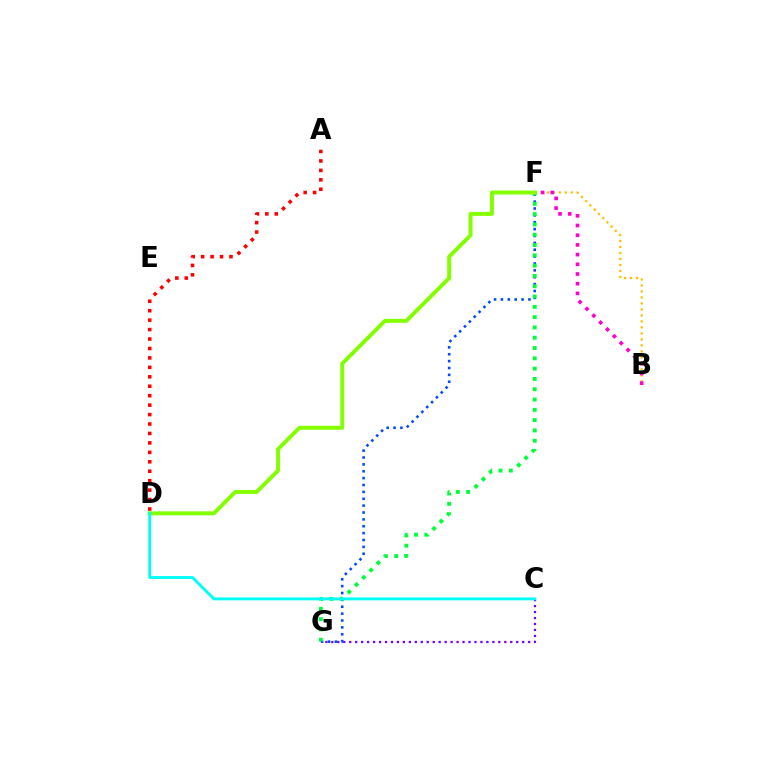{('B', 'F'): [{'color': '#ffbd00', 'line_style': 'dotted', 'thickness': 1.63}, {'color': '#ff00cf', 'line_style': 'dotted', 'thickness': 2.63}], ('F', 'G'): [{'color': '#004bff', 'line_style': 'dotted', 'thickness': 1.87}, {'color': '#00ff39', 'line_style': 'dotted', 'thickness': 2.8}], ('C', 'G'): [{'color': '#7200ff', 'line_style': 'dotted', 'thickness': 1.62}], ('A', 'D'): [{'color': '#ff0000', 'line_style': 'dotted', 'thickness': 2.57}], ('D', 'F'): [{'color': '#84ff00', 'line_style': 'solid', 'thickness': 2.85}], ('C', 'D'): [{'color': '#00fff6', 'line_style': 'solid', 'thickness': 2.07}]}